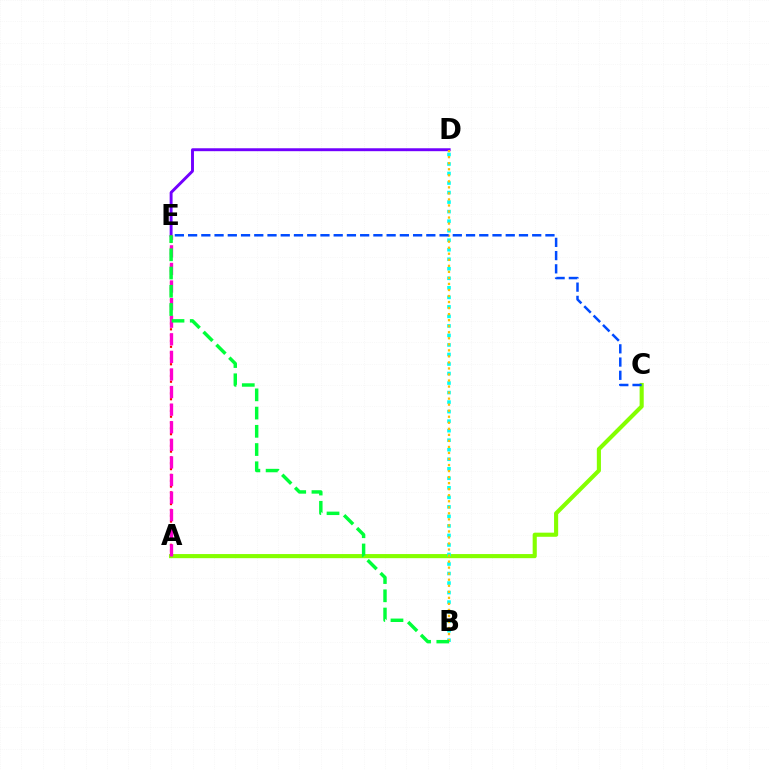{('D', 'E'): [{'color': '#7200ff', 'line_style': 'solid', 'thickness': 2.11}], ('A', 'E'): [{'color': '#ff0000', 'line_style': 'dotted', 'thickness': 1.58}, {'color': '#ff00cf', 'line_style': 'dashed', 'thickness': 2.39}], ('A', 'C'): [{'color': '#84ff00', 'line_style': 'solid', 'thickness': 2.96}], ('B', 'D'): [{'color': '#00fff6', 'line_style': 'dotted', 'thickness': 2.59}, {'color': '#ffbd00', 'line_style': 'dotted', 'thickness': 1.64}], ('B', 'E'): [{'color': '#00ff39', 'line_style': 'dashed', 'thickness': 2.48}], ('C', 'E'): [{'color': '#004bff', 'line_style': 'dashed', 'thickness': 1.8}]}